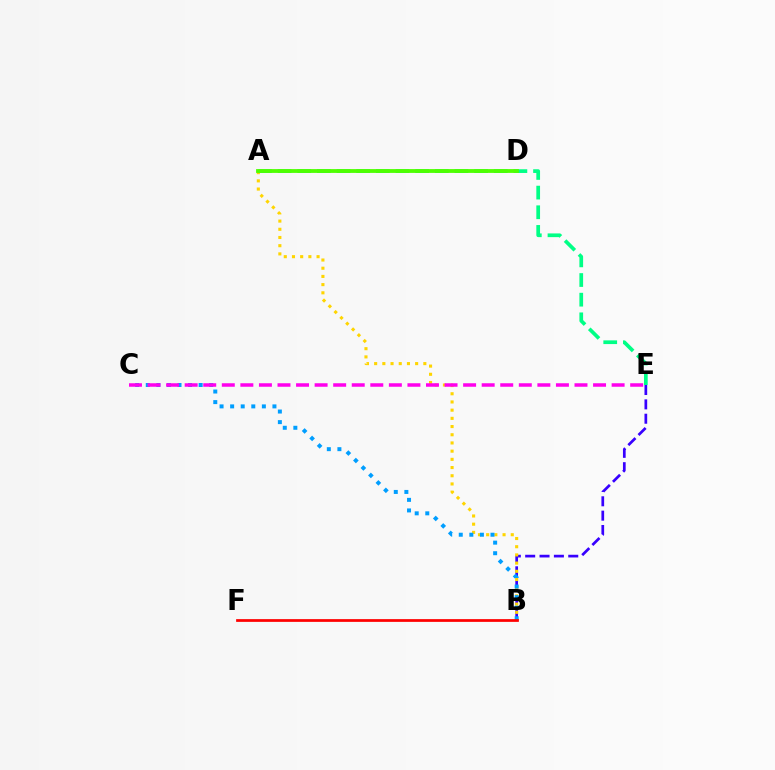{('B', 'E'): [{'color': '#3700ff', 'line_style': 'dashed', 'thickness': 1.95}], ('A', 'B'): [{'color': '#ffd500', 'line_style': 'dotted', 'thickness': 2.23}], ('B', 'C'): [{'color': '#009eff', 'line_style': 'dotted', 'thickness': 2.87}], ('A', 'E'): [{'color': '#00ff86', 'line_style': 'dashed', 'thickness': 2.67}], ('C', 'E'): [{'color': '#ff00ed', 'line_style': 'dashed', 'thickness': 2.52}], ('A', 'D'): [{'color': '#4fff00', 'line_style': 'solid', 'thickness': 2.74}], ('B', 'F'): [{'color': '#ff0000', 'line_style': 'solid', 'thickness': 1.97}]}